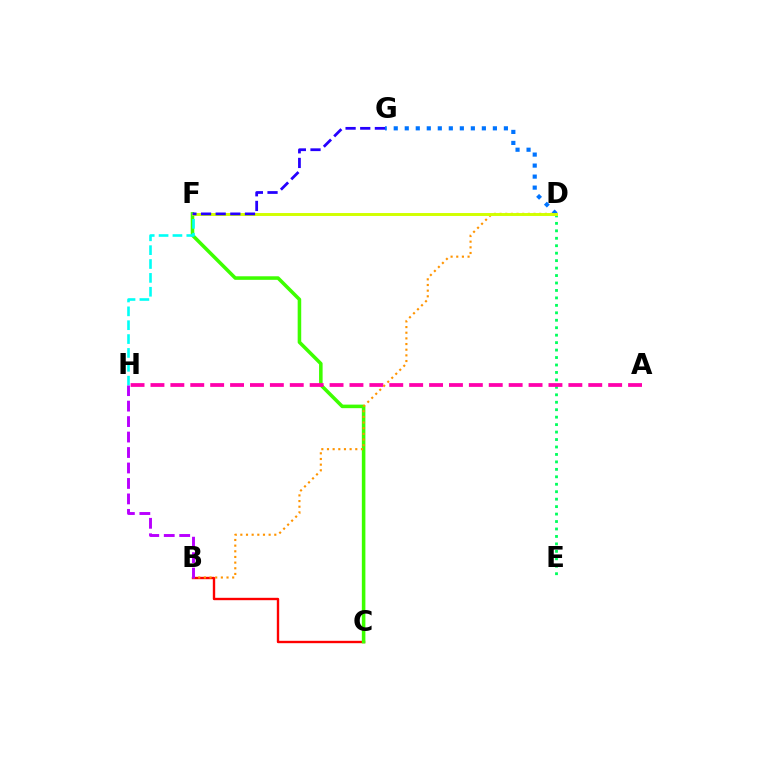{('B', 'C'): [{'color': '#ff0000', 'line_style': 'solid', 'thickness': 1.71}], ('D', 'E'): [{'color': '#00ff5c', 'line_style': 'dotted', 'thickness': 2.03}], ('C', 'F'): [{'color': '#3dff00', 'line_style': 'solid', 'thickness': 2.56}], ('D', 'G'): [{'color': '#0074ff', 'line_style': 'dotted', 'thickness': 2.99}], ('F', 'H'): [{'color': '#00fff6', 'line_style': 'dashed', 'thickness': 1.88}], ('A', 'H'): [{'color': '#ff00ac', 'line_style': 'dashed', 'thickness': 2.7}], ('B', 'D'): [{'color': '#ff9400', 'line_style': 'dotted', 'thickness': 1.54}], ('D', 'F'): [{'color': '#d1ff00', 'line_style': 'solid', 'thickness': 2.11}], ('F', 'G'): [{'color': '#2500ff', 'line_style': 'dashed', 'thickness': 1.99}], ('B', 'H'): [{'color': '#b900ff', 'line_style': 'dashed', 'thickness': 2.1}]}